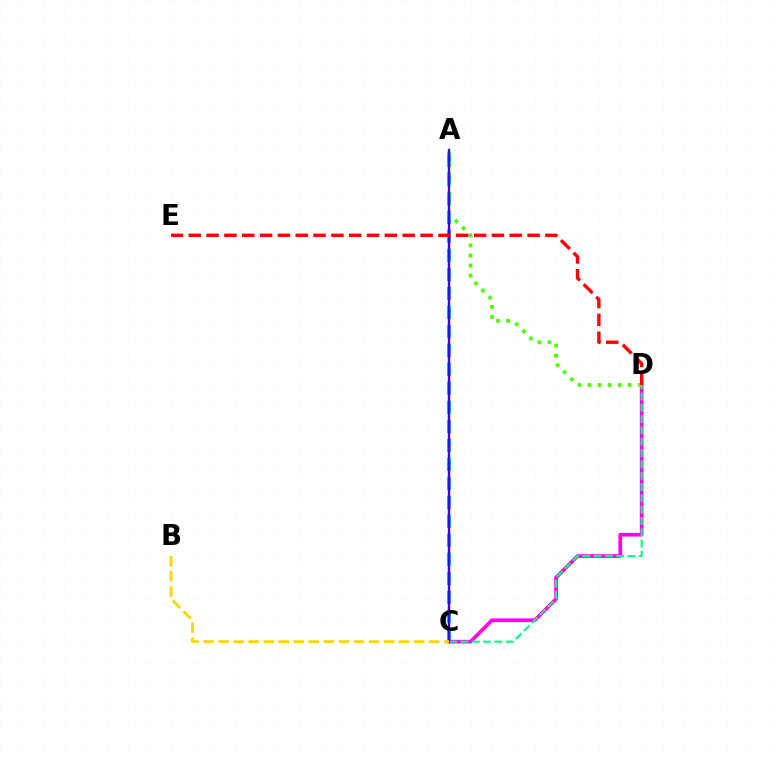{('A', 'C'): [{'color': '#009eff', 'line_style': 'dashed', 'thickness': 2.58}, {'color': '#3700ff', 'line_style': 'solid', 'thickness': 1.71}], ('C', 'D'): [{'color': '#ff00ed', 'line_style': 'solid', 'thickness': 2.65}, {'color': '#00ff86', 'line_style': 'dashed', 'thickness': 1.54}], ('A', 'D'): [{'color': '#4fff00', 'line_style': 'dotted', 'thickness': 2.73}], ('B', 'C'): [{'color': '#ffd500', 'line_style': 'dashed', 'thickness': 2.04}], ('D', 'E'): [{'color': '#ff0000', 'line_style': 'dashed', 'thickness': 2.42}]}